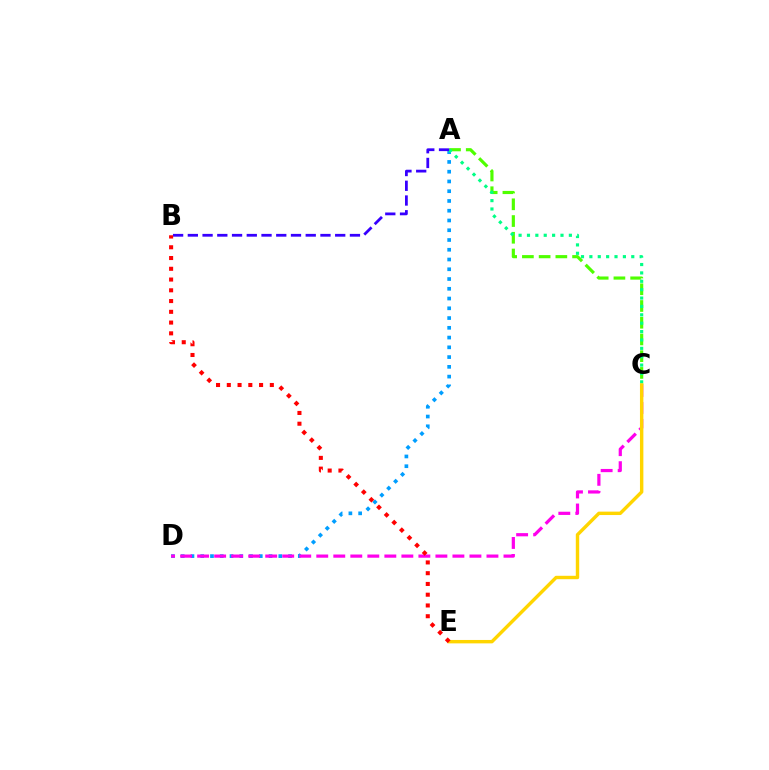{('A', 'C'): [{'color': '#4fff00', 'line_style': 'dashed', 'thickness': 2.27}, {'color': '#00ff86', 'line_style': 'dotted', 'thickness': 2.28}], ('A', 'D'): [{'color': '#009eff', 'line_style': 'dotted', 'thickness': 2.65}], ('C', 'D'): [{'color': '#ff00ed', 'line_style': 'dashed', 'thickness': 2.31}], ('C', 'E'): [{'color': '#ffd500', 'line_style': 'solid', 'thickness': 2.46}], ('A', 'B'): [{'color': '#3700ff', 'line_style': 'dashed', 'thickness': 2.0}], ('B', 'E'): [{'color': '#ff0000', 'line_style': 'dotted', 'thickness': 2.92}]}